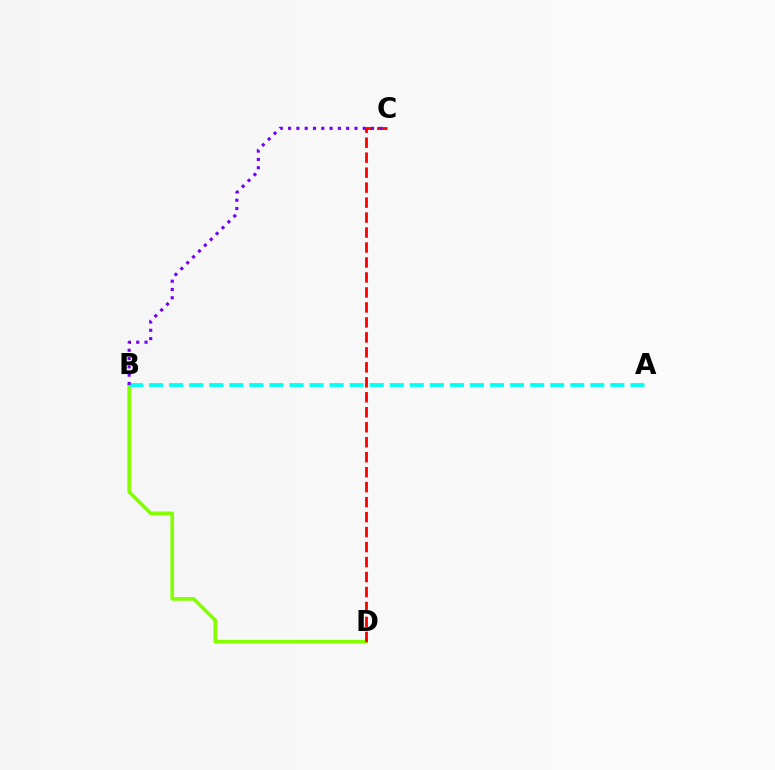{('B', 'D'): [{'color': '#84ff00', 'line_style': 'solid', 'thickness': 2.61}], ('C', 'D'): [{'color': '#ff0000', 'line_style': 'dashed', 'thickness': 2.03}], ('A', 'B'): [{'color': '#00fff6', 'line_style': 'dashed', 'thickness': 2.72}], ('B', 'C'): [{'color': '#7200ff', 'line_style': 'dotted', 'thickness': 2.25}]}